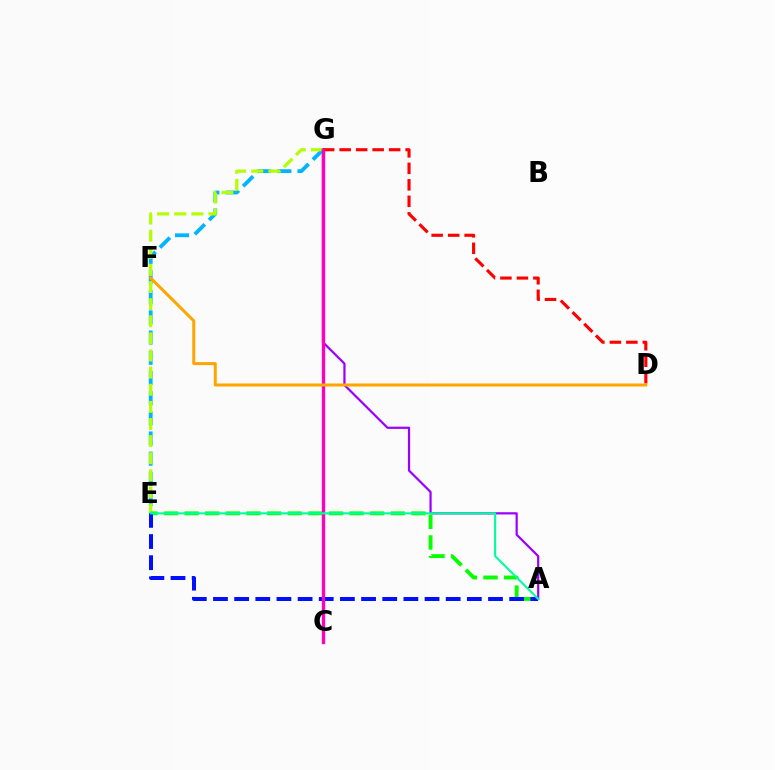{('E', 'G'): [{'color': '#00b5ff', 'line_style': 'dashed', 'thickness': 2.74}, {'color': '#b3ff00', 'line_style': 'dashed', 'thickness': 2.33}], ('D', 'G'): [{'color': '#ff0000', 'line_style': 'dashed', 'thickness': 2.24}], ('A', 'G'): [{'color': '#9b00ff', 'line_style': 'solid', 'thickness': 1.59}], ('A', 'E'): [{'color': '#08ff00', 'line_style': 'dashed', 'thickness': 2.8}, {'color': '#0010ff', 'line_style': 'dashed', 'thickness': 2.87}, {'color': '#00ff9d', 'line_style': 'solid', 'thickness': 1.52}], ('C', 'G'): [{'color': '#ff00bd', 'line_style': 'solid', 'thickness': 2.41}], ('D', 'F'): [{'color': '#ffa500', 'line_style': 'solid', 'thickness': 2.16}]}